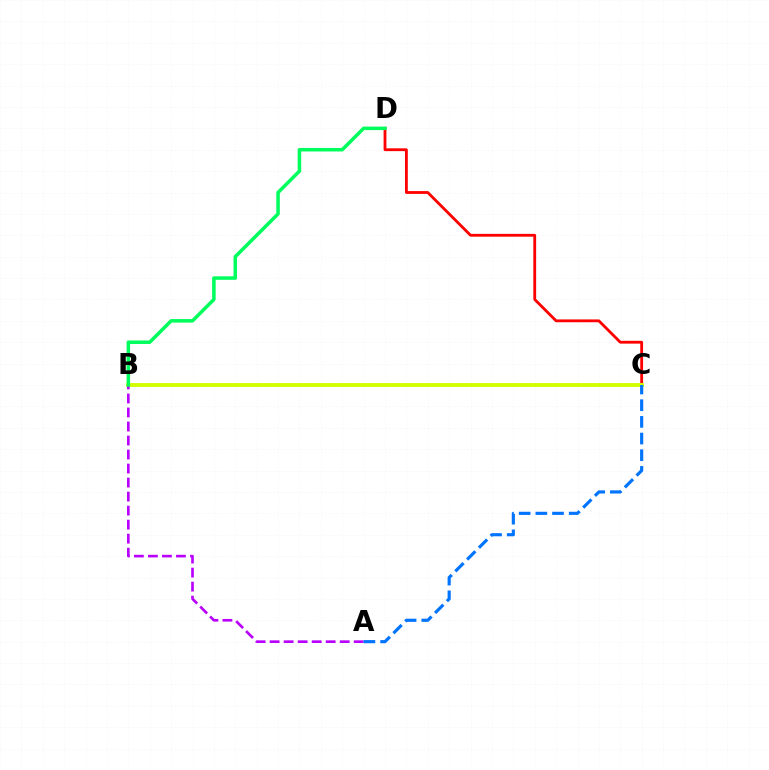{('C', 'D'): [{'color': '#ff0000', 'line_style': 'solid', 'thickness': 2.03}], ('B', 'C'): [{'color': '#d1ff00', 'line_style': 'solid', 'thickness': 2.79}], ('A', 'B'): [{'color': '#b900ff', 'line_style': 'dashed', 'thickness': 1.9}], ('B', 'D'): [{'color': '#00ff5c', 'line_style': 'solid', 'thickness': 2.53}], ('A', 'C'): [{'color': '#0074ff', 'line_style': 'dashed', 'thickness': 2.27}]}